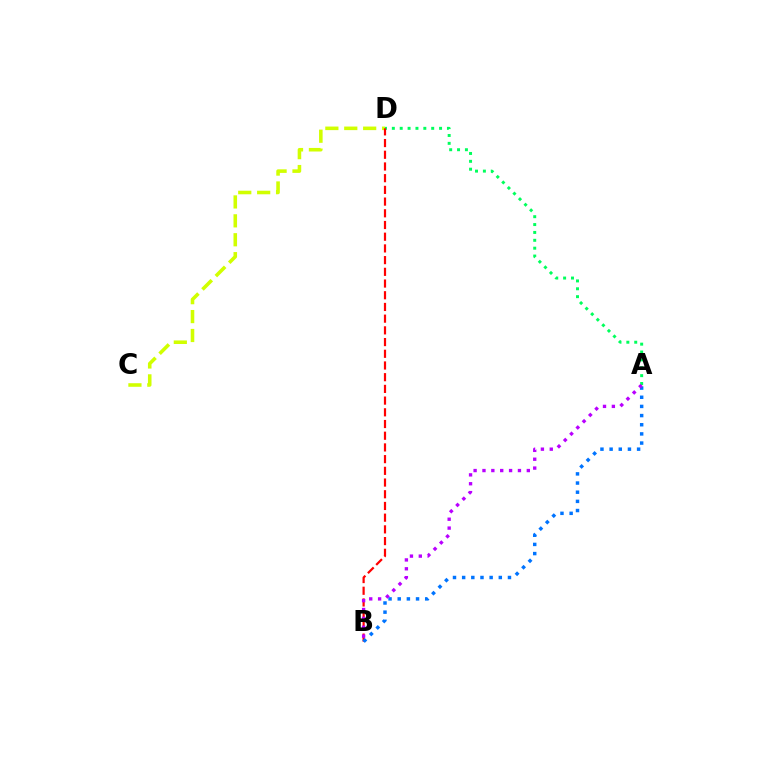{('A', 'D'): [{'color': '#00ff5c', 'line_style': 'dotted', 'thickness': 2.14}], ('C', 'D'): [{'color': '#d1ff00', 'line_style': 'dashed', 'thickness': 2.57}], ('B', 'D'): [{'color': '#ff0000', 'line_style': 'dashed', 'thickness': 1.59}], ('A', 'B'): [{'color': '#0074ff', 'line_style': 'dotted', 'thickness': 2.49}, {'color': '#b900ff', 'line_style': 'dotted', 'thickness': 2.41}]}